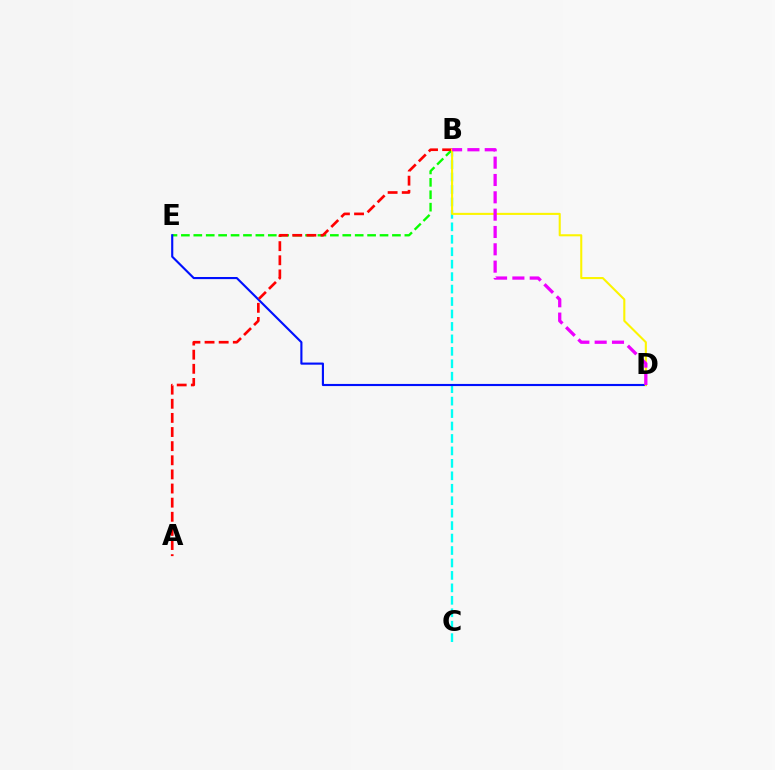{('B', 'C'): [{'color': '#00fff6', 'line_style': 'dashed', 'thickness': 1.69}], ('B', 'E'): [{'color': '#08ff00', 'line_style': 'dashed', 'thickness': 1.69}], ('D', 'E'): [{'color': '#0010ff', 'line_style': 'solid', 'thickness': 1.53}], ('A', 'B'): [{'color': '#ff0000', 'line_style': 'dashed', 'thickness': 1.92}], ('B', 'D'): [{'color': '#fcf500', 'line_style': 'solid', 'thickness': 1.5}, {'color': '#ee00ff', 'line_style': 'dashed', 'thickness': 2.35}]}